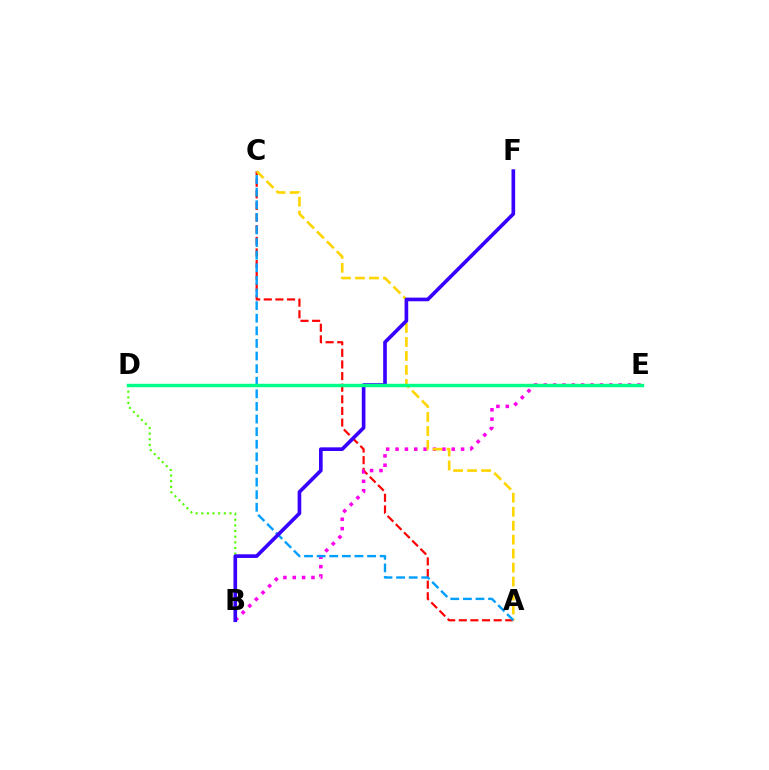{('A', 'C'): [{'color': '#ff0000', 'line_style': 'dashed', 'thickness': 1.58}, {'color': '#ffd500', 'line_style': 'dashed', 'thickness': 1.9}, {'color': '#009eff', 'line_style': 'dashed', 'thickness': 1.71}], ('B', 'E'): [{'color': '#ff00ed', 'line_style': 'dotted', 'thickness': 2.54}], ('B', 'D'): [{'color': '#4fff00', 'line_style': 'dotted', 'thickness': 1.53}], ('B', 'F'): [{'color': '#3700ff', 'line_style': 'solid', 'thickness': 2.63}], ('D', 'E'): [{'color': '#00ff86', 'line_style': 'solid', 'thickness': 2.48}]}